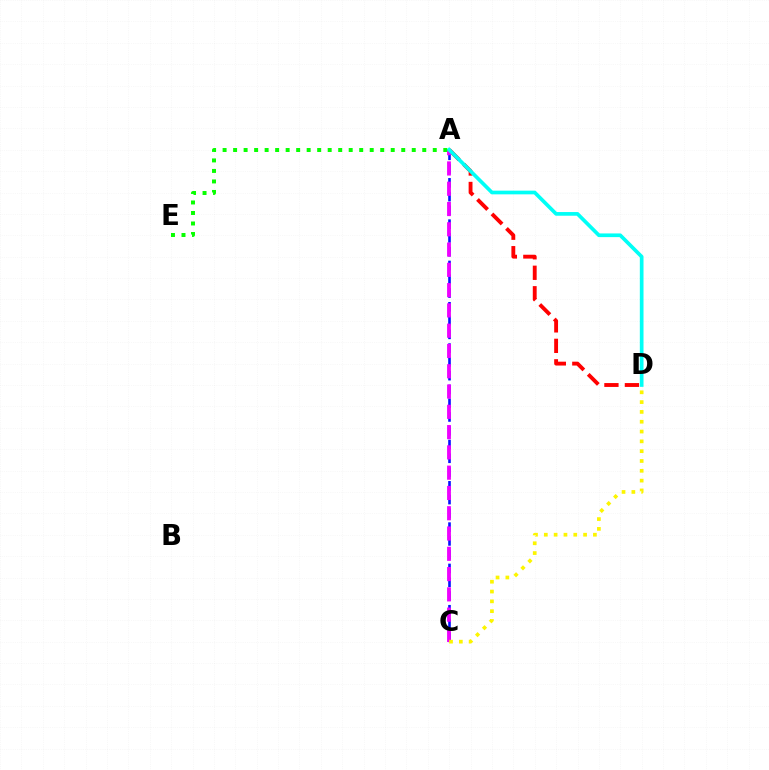{('A', 'C'): [{'color': '#0010ff', 'line_style': 'dashed', 'thickness': 1.87}, {'color': '#ee00ff', 'line_style': 'dashed', 'thickness': 2.76}], ('A', 'D'): [{'color': '#ff0000', 'line_style': 'dashed', 'thickness': 2.78}, {'color': '#00fff6', 'line_style': 'solid', 'thickness': 2.65}], ('C', 'D'): [{'color': '#fcf500', 'line_style': 'dotted', 'thickness': 2.67}], ('A', 'E'): [{'color': '#08ff00', 'line_style': 'dotted', 'thickness': 2.86}]}